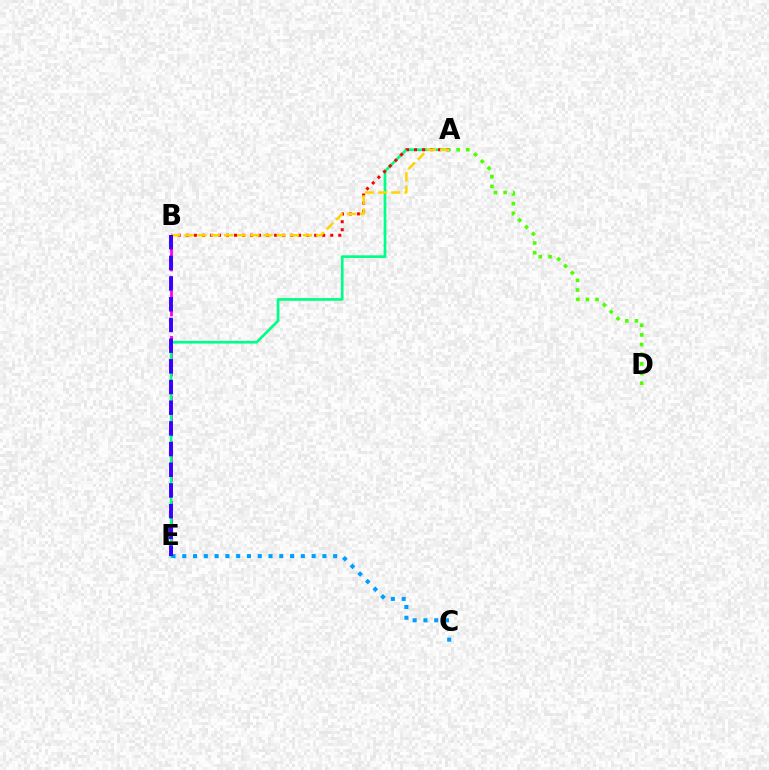{('B', 'E'): [{'color': '#ff00ed', 'line_style': 'dashed', 'thickness': 2.04}, {'color': '#3700ff', 'line_style': 'dashed', 'thickness': 2.81}], ('A', 'E'): [{'color': '#00ff86', 'line_style': 'solid', 'thickness': 1.95}], ('C', 'E'): [{'color': '#009eff', 'line_style': 'dotted', 'thickness': 2.93}], ('A', 'B'): [{'color': '#ff0000', 'line_style': 'dotted', 'thickness': 2.18}, {'color': '#ffd500', 'line_style': 'dashed', 'thickness': 1.79}], ('A', 'D'): [{'color': '#4fff00', 'line_style': 'dotted', 'thickness': 2.62}]}